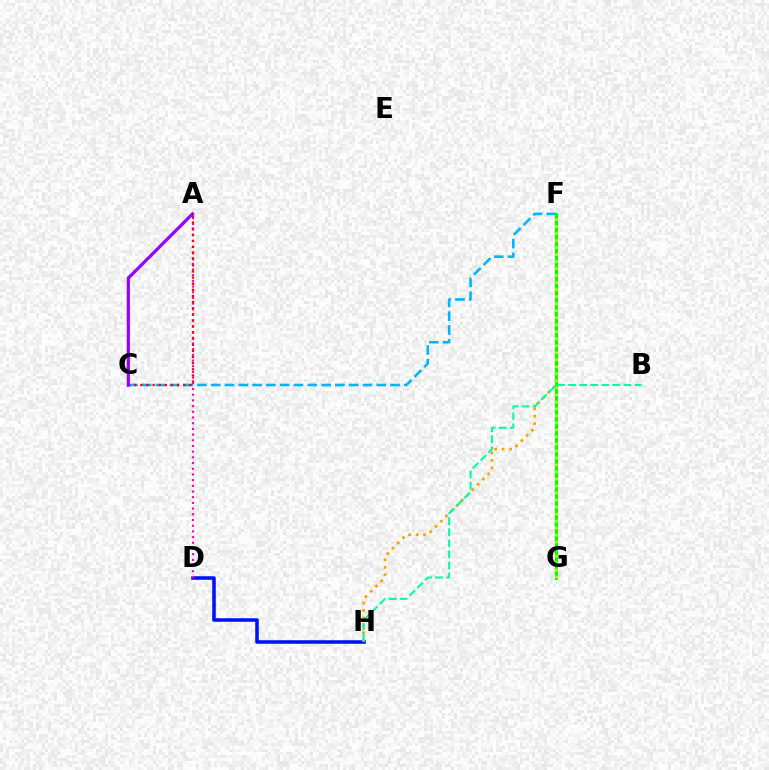{('D', 'H'): [{'color': '#0010ff', 'line_style': 'solid', 'thickness': 2.55}], ('C', 'F'): [{'color': '#00b5ff', 'line_style': 'dashed', 'thickness': 1.87}], ('A', 'D'): [{'color': '#ff00bd', 'line_style': 'dotted', 'thickness': 1.55}], ('F', 'H'): [{'color': '#ffa500', 'line_style': 'dotted', 'thickness': 2.02}], ('A', 'C'): [{'color': '#ff0000', 'line_style': 'dotted', 'thickness': 1.66}, {'color': '#9b00ff', 'line_style': 'solid', 'thickness': 2.33}], ('F', 'G'): [{'color': '#08ff00', 'line_style': 'solid', 'thickness': 2.25}, {'color': '#b3ff00', 'line_style': 'dotted', 'thickness': 1.91}], ('B', 'H'): [{'color': '#00ff9d', 'line_style': 'dashed', 'thickness': 1.5}]}